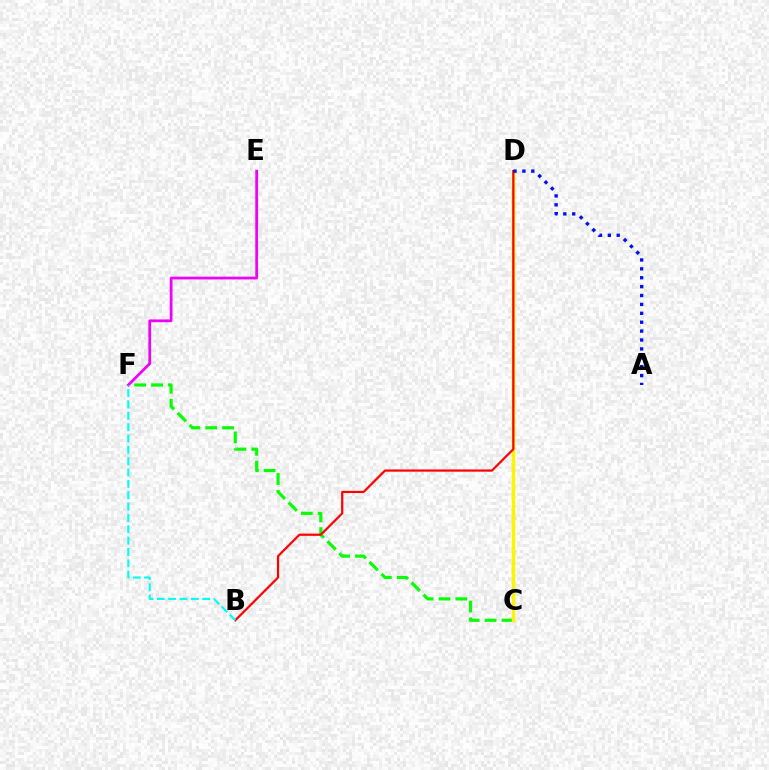{('C', 'F'): [{'color': '#08ff00', 'line_style': 'dashed', 'thickness': 2.29}], ('C', 'D'): [{'color': '#fcf500', 'line_style': 'solid', 'thickness': 2.5}], ('B', 'D'): [{'color': '#ff0000', 'line_style': 'solid', 'thickness': 1.6}], ('A', 'D'): [{'color': '#0010ff', 'line_style': 'dotted', 'thickness': 2.42}], ('E', 'F'): [{'color': '#ee00ff', 'line_style': 'solid', 'thickness': 2.0}], ('B', 'F'): [{'color': '#00fff6', 'line_style': 'dashed', 'thickness': 1.54}]}